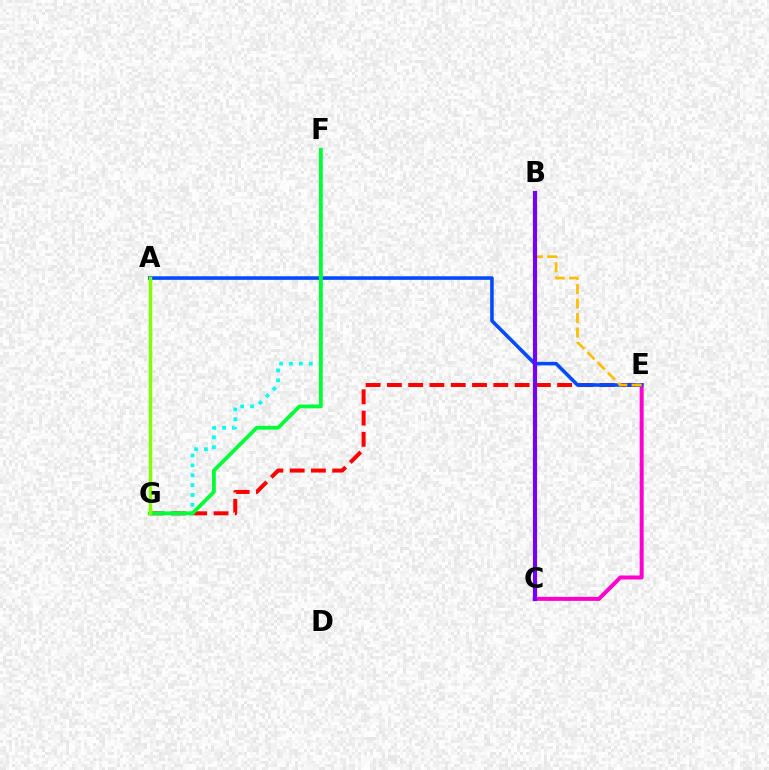{('E', 'G'): [{'color': '#ff0000', 'line_style': 'dashed', 'thickness': 2.89}], ('C', 'E'): [{'color': '#ff00cf', 'line_style': 'solid', 'thickness': 2.88}], ('A', 'E'): [{'color': '#004bff', 'line_style': 'solid', 'thickness': 2.57}], ('F', 'G'): [{'color': '#00fff6', 'line_style': 'dotted', 'thickness': 2.68}, {'color': '#00ff39', 'line_style': 'solid', 'thickness': 2.74}], ('B', 'E'): [{'color': '#ffbd00', 'line_style': 'dashed', 'thickness': 1.96}], ('B', 'C'): [{'color': '#7200ff', 'line_style': 'solid', 'thickness': 2.99}], ('A', 'G'): [{'color': '#84ff00', 'line_style': 'solid', 'thickness': 2.46}]}